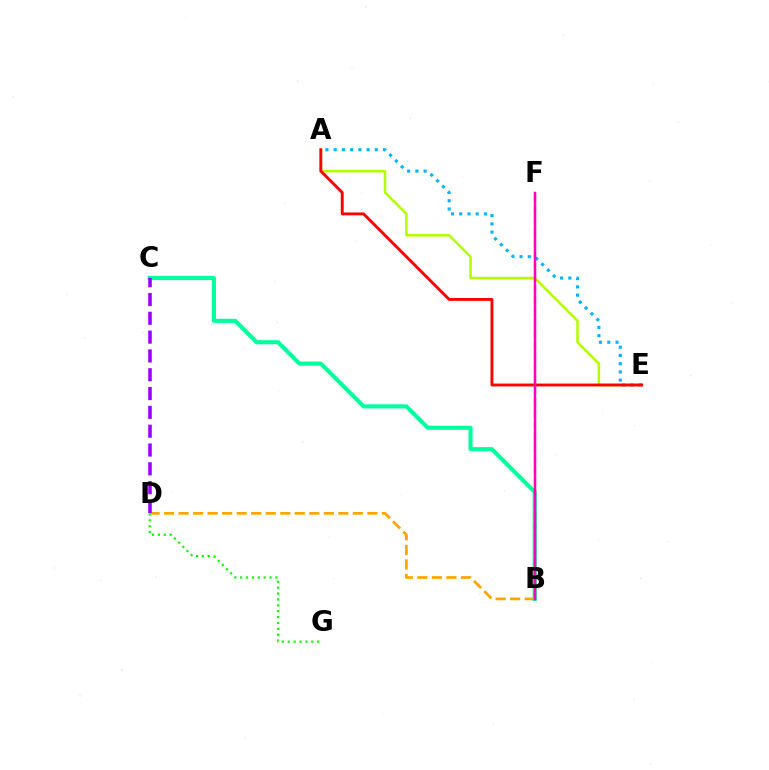{('A', 'E'): [{'color': '#b3ff00', 'line_style': 'solid', 'thickness': 1.82}, {'color': '#00b5ff', 'line_style': 'dotted', 'thickness': 2.24}, {'color': '#ff0000', 'line_style': 'solid', 'thickness': 2.08}], ('B', 'D'): [{'color': '#ffa500', 'line_style': 'dashed', 'thickness': 1.97}], ('B', 'C'): [{'color': '#00ff9d', 'line_style': 'solid', 'thickness': 2.96}], ('B', 'F'): [{'color': '#0010ff', 'line_style': 'dashed', 'thickness': 1.54}, {'color': '#ff00bd', 'line_style': 'solid', 'thickness': 1.78}], ('D', 'G'): [{'color': '#08ff00', 'line_style': 'dotted', 'thickness': 1.6}], ('C', 'D'): [{'color': '#9b00ff', 'line_style': 'dashed', 'thickness': 2.56}]}